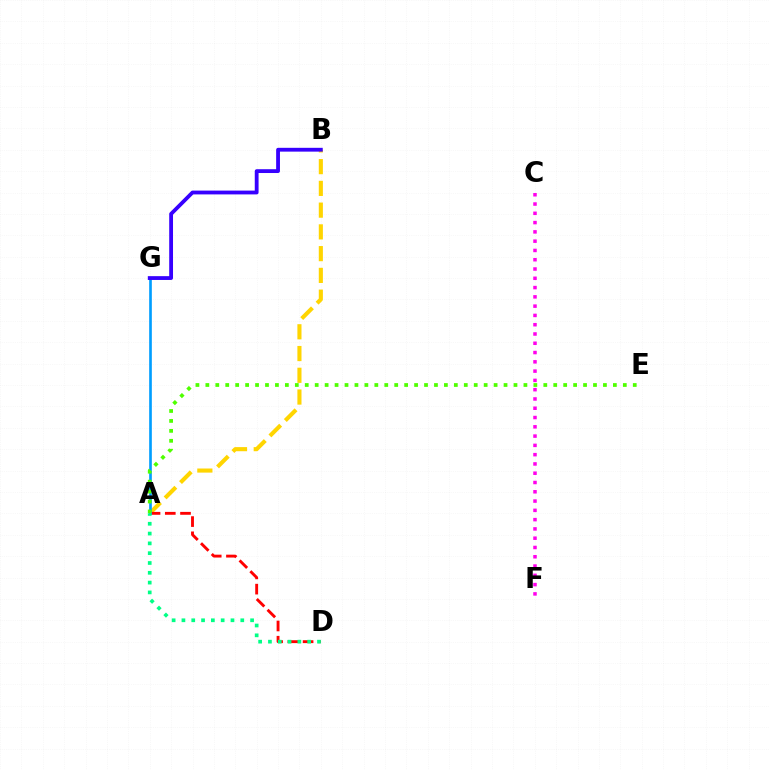{('A', 'B'): [{'color': '#ffd500', 'line_style': 'dashed', 'thickness': 2.96}], ('A', 'D'): [{'color': '#ff0000', 'line_style': 'dashed', 'thickness': 2.07}, {'color': '#00ff86', 'line_style': 'dotted', 'thickness': 2.66}], ('A', 'G'): [{'color': '#009eff', 'line_style': 'solid', 'thickness': 1.91}], ('B', 'G'): [{'color': '#3700ff', 'line_style': 'solid', 'thickness': 2.74}], ('A', 'E'): [{'color': '#4fff00', 'line_style': 'dotted', 'thickness': 2.7}], ('C', 'F'): [{'color': '#ff00ed', 'line_style': 'dotted', 'thickness': 2.52}]}